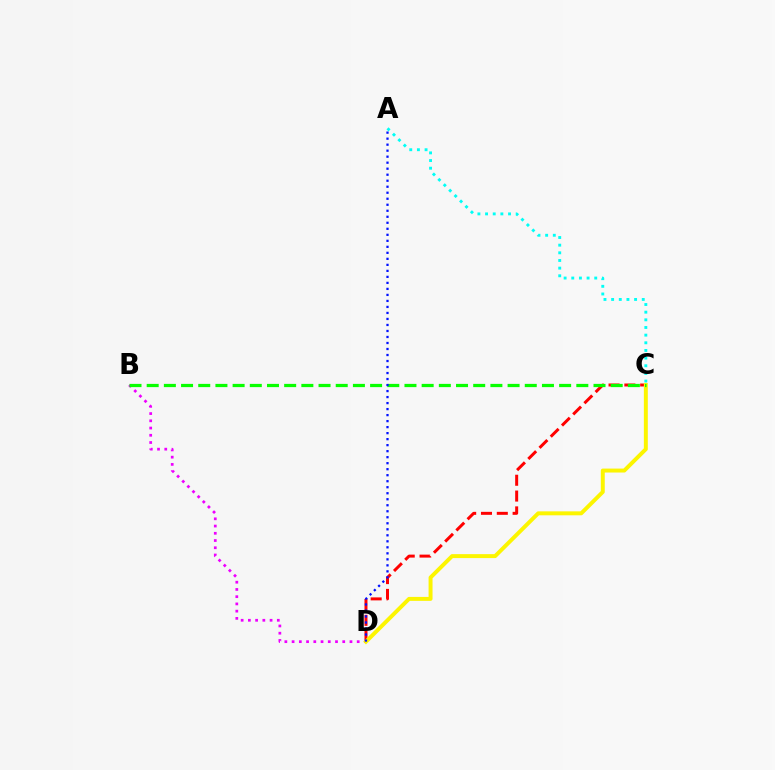{('C', 'D'): [{'color': '#ff0000', 'line_style': 'dashed', 'thickness': 2.15}, {'color': '#fcf500', 'line_style': 'solid', 'thickness': 2.85}], ('B', 'D'): [{'color': '#ee00ff', 'line_style': 'dotted', 'thickness': 1.97}], ('A', 'C'): [{'color': '#00fff6', 'line_style': 'dotted', 'thickness': 2.08}], ('B', 'C'): [{'color': '#08ff00', 'line_style': 'dashed', 'thickness': 2.33}], ('A', 'D'): [{'color': '#0010ff', 'line_style': 'dotted', 'thickness': 1.63}]}